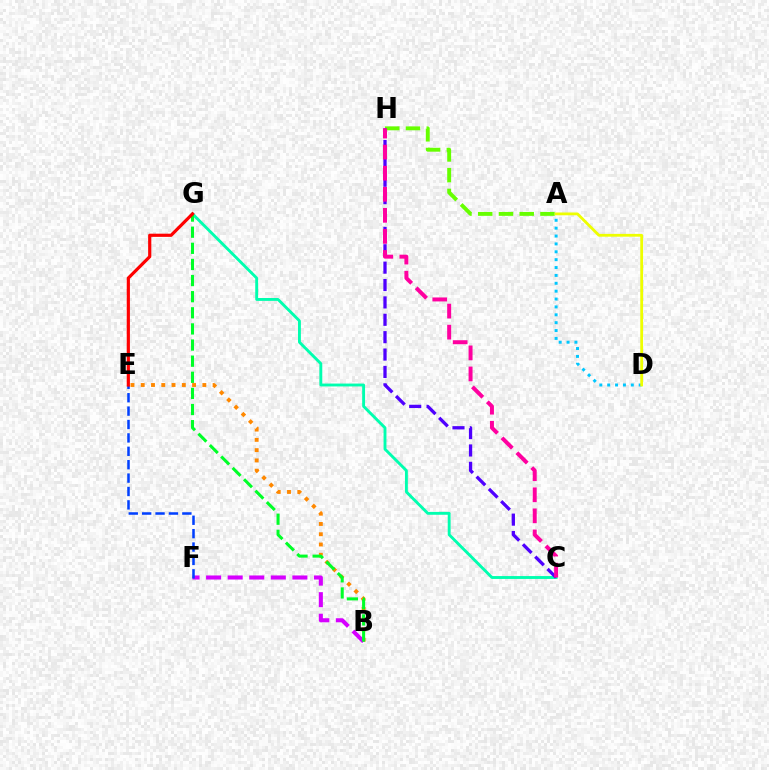{('B', 'E'): [{'color': '#ff8800', 'line_style': 'dotted', 'thickness': 2.79}], ('A', 'D'): [{'color': '#00c7ff', 'line_style': 'dotted', 'thickness': 2.14}, {'color': '#eeff00', 'line_style': 'solid', 'thickness': 2.01}], ('A', 'H'): [{'color': '#66ff00', 'line_style': 'dashed', 'thickness': 2.82}], ('B', 'F'): [{'color': '#d600ff', 'line_style': 'dashed', 'thickness': 2.93}], ('C', 'G'): [{'color': '#00ffaf', 'line_style': 'solid', 'thickness': 2.07}], ('B', 'G'): [{'color': '#00ff27', 'line_style': 'dashed', 'thickness': 2.19}], ('E', 'F'): [{'color': '#003fff', 'line_style': 'dashed', 'thickness': 1.82}], ('C', 'H'): [{'color': '#4f00ff', 'line_style': 'dashed', 'thickness': 2.36}, {'color': '#ff00a0', 'line_style': 'dashed', 'thickness': 2.86}], ('E', 'G'): [{'color': '#ff0000', 'line_style': 'solid', 'thickness': 2.29}]}